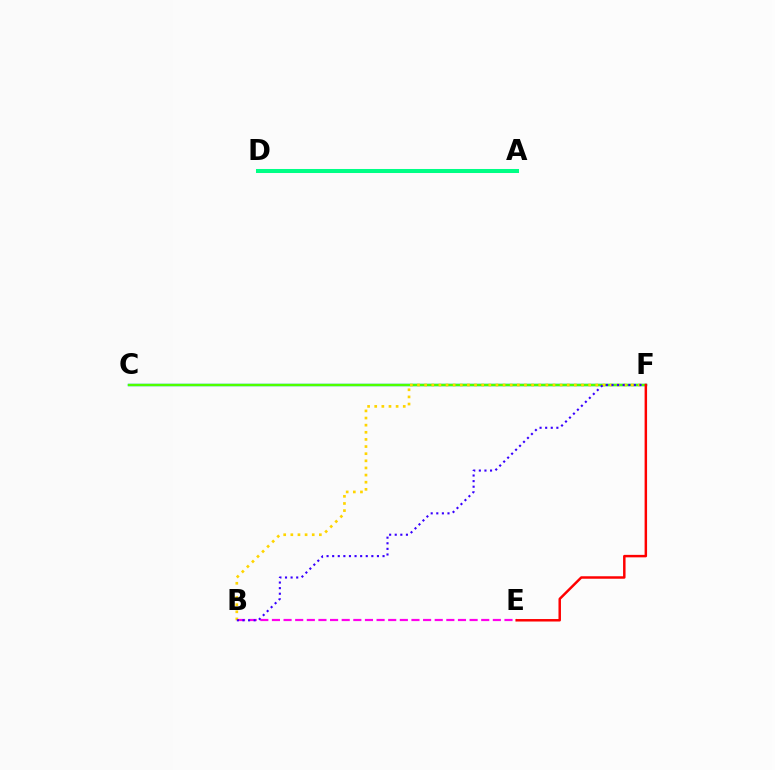{('C', 'F'): [{'color': '#009eff', 'line_style': 'solid', 'thickness': 1.73}, {'color': '#4fff00', 'line_style': 'solid', 'thickness': 1.7}], ('B', 'E'): [{'color': '#ff00ed', 'line_style': 'dashed', 'thickness': 1.58}], ('B', 'F'): [{'color': '#ffd500', 'line_style': 'dotted', 'thickness': 1.94}, {'color': '#3700ff', 'line_style': 'dotted', 'thickness': 1.52}], ('A', 'D'): [{'color': '#00ff86', 'line_style': 'solid', 'thickness': 2.9}], ('E', 'F'): [{'color': '#ff0000', 'line_style': 'solid', 'thickness': 1.78}]}